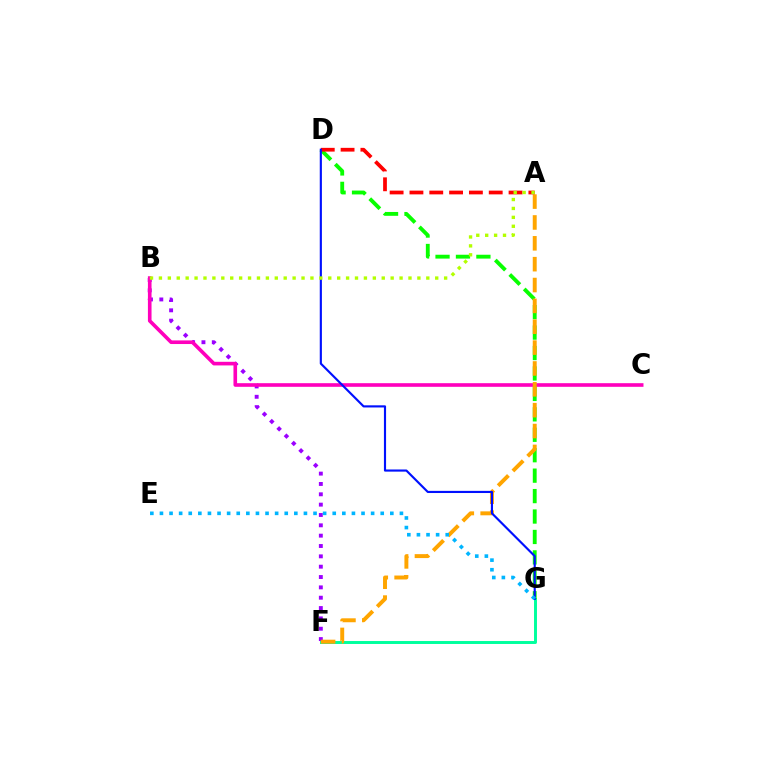{('B', 'F'): [{'color': '#9b00ff', 'line_style': 'dotted', 'thickness': 2.81}], ('F', 'G'): [{'color': '#00ff9d', 'line_style': 'solid', 'thickness': 2.12}], ('B', 'C'): [{'color': '#ff00bd', 'line_style': 'solid', 'thickness': 2.61}], ('D', 'G'): [{'color': '#08ff00', 'line_style': 'dashed', 'thickness': 2.78}, {'color': '#0010ff', 'line_style': 'solid', 'thickness': 1.55}], ('A', 'F'): [{'color': '#ffa500', 'line_style': 'dashed', 'thickness': 2.83}], ('A', 'D'): [{'color': '#ff0000', 'line_style': 'dashed', 'thickness': 2.69}], ('E', 'G'): [{'color': '#00b5ff', 'line_style': 'dotted', 'thickness': 2.61}], ('A', 'B'): [{'color': '#b3ff00', 'line_style': 'dotted', 'thickness': 2.42}]}